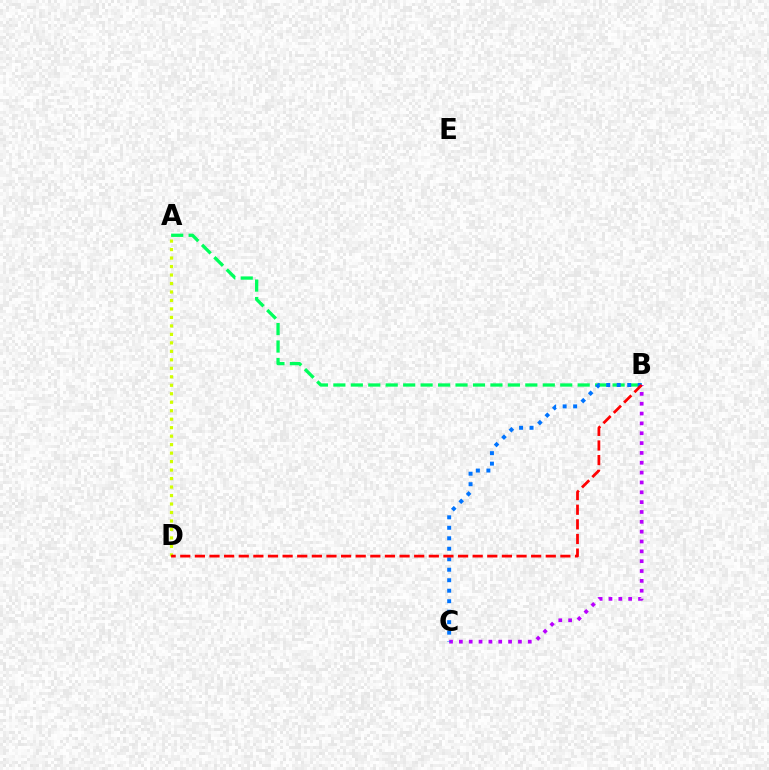{('B', 'C'): [{'color': '#b900ff', 'line_style': 'dotted', 'thickness': 2.67}, {'color': '#0074ff', 'line_style': 'dotted', 'thickness': 2.85}], ('A', 'D'): [{'color': '#d1ff00', 'line_style': 'dotted', 'thickness': 2.3}], ('A', 'B'): [{'color': '#00ff5c', 'line_style': 'dashed', 'thickness': 2.37}], ('B', 'D'): [{'color': '#ff0000', 'line_style': 'dashed', 'thickness': 1.99}]}